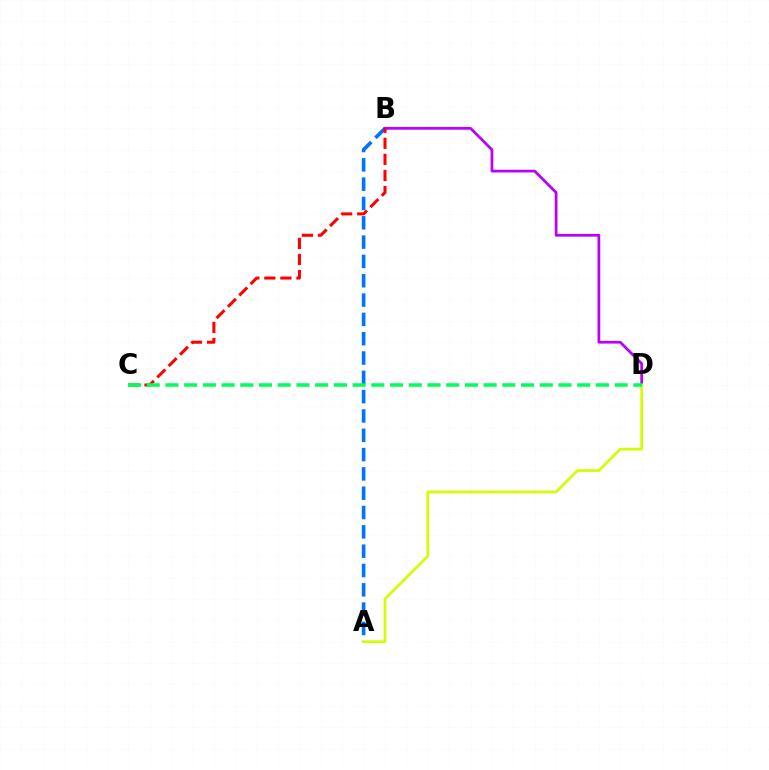{('A', 'B'): [{'color': '#0074ff', 'line_style': 'dashed', 'thickness': 2.62}], ('B', 'D'): [{'color': '#b900ff', 'line_style': 'solid', 'thickness': 1.97}], ('B', 'C'): [{'color': '#ff0000', 'line_style': 'dashed', 'thickness': 2.18}], ('A', 'D'): [{'color': '#d1ff00', 'line_style': 'solid', 'thickness': 1.96}], ('C', 'D'): [{'color': '#00ff5c', 'line_style': 'dashed', 'thickness': 2.54}]}